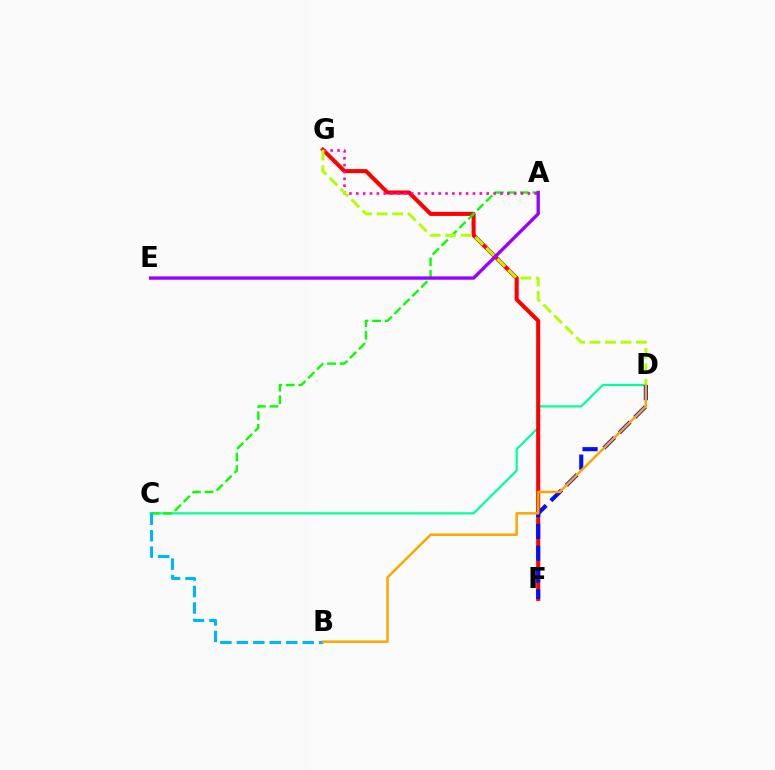{('C', 'D'): [{'color': '#00ff9d', 'line_style': 'solid', 'thickness': 1.58}], ('F', 'G'): [{'color': '#ff0000', 'line_style': 'solid', 'thickness': 2.92}], ('A', 'C'): [{'color': '#08ff00', 'line_style': 'dashed', 'thickness': 1.7}], ('D', 'F'): [{'color': '#0010ff', 'line_style': 'dashed', 'thickness': 2.96}], ('A', 'G'): [{'color': '#ff00bd', 'line_style': 'dotted', 'thickness': 1.86}], ('D', 'G'): [{'color': '#b3ff00', 'line_style': 'dashed', 'thickness': 2.1}], ('B', 'C'): [{'color': '#00b5ff', 'line_style': 'dashed', 'thickness': 2.24}], ('B', 'D'): [{'color': '#ffa500', 'line_style': 'solid', 'thickness': 1.79}], ('A', 'E'): [{'color': '#9b00ff', 'line_style': 'solid', 'thickness': 2.41}]}